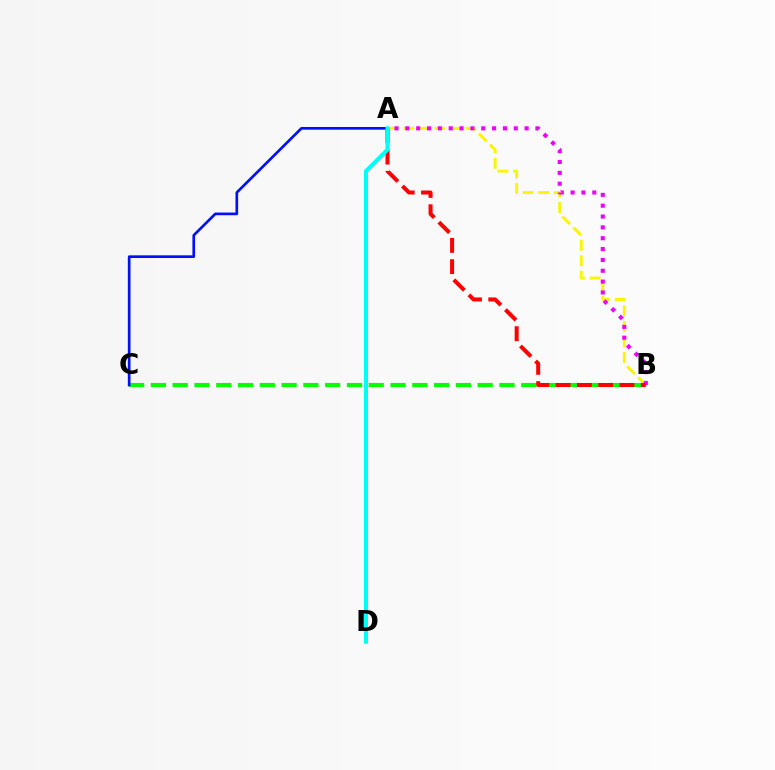{('A', 'B'): [{'color': '#fcf500', 'line_style': 'dashed', 'thickness': 2.11}, {'color': '#ee00ff', 'line_style': 'dotted', 'thickness': 2.95}, {'color': '#ff0000', 'line_style': 'dashed', 'thickness': 2.89}], ('B', 'C'): [{'color': '#08ff00', 'line_style': 'dashed', 'thickness': 2.96}], ('A', 'C'): [{'color': '#0010ff', 'line_style': 'solid', 'thickness': 1.93}], ('A', 'D'): [{'color': '#00fff6', 'line_style': 'solid', 'thickness': 2.89}]}